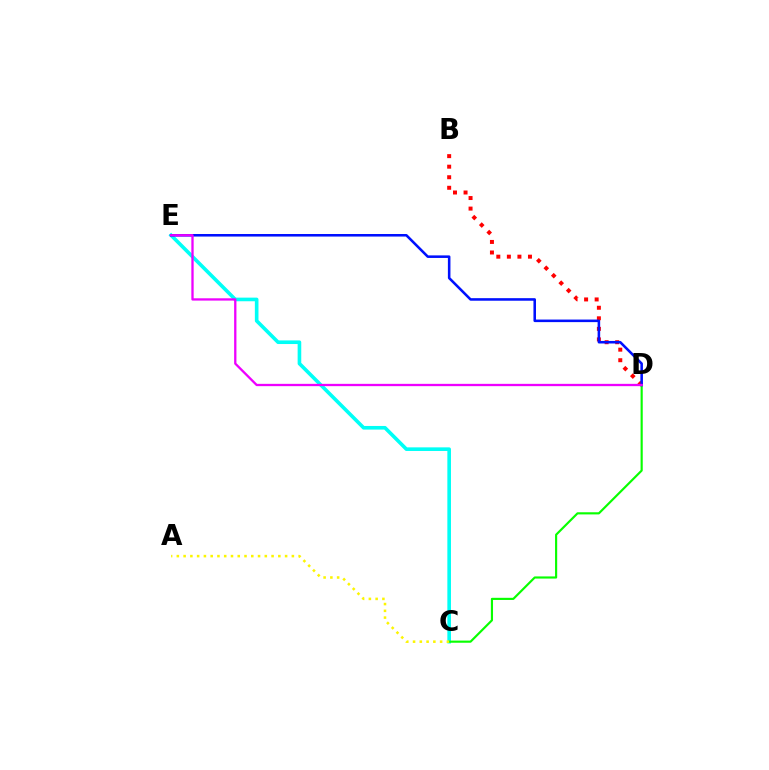{('C', 'E'): [{'color': '#00fff6', 'line_style': 'solid', 'thickness': 2.61}], ('B', 'D'): [{'color': '#ff0000', 'line_style': 'dotted', 'thickness': 2.87}], ('C', 'D'): [{'color': '#08ff00', 'line_style': 'solid', 'thickness': 1.55}], ('D', 'E'): [{'color': '#0010ff', 'line_style': 'solid', 'thickness': 1.84}, {'color': '#ee00ff', 'line_style': 'solid', 'thickness': 1.66}], ('A', 'C'): [{'color': '#fcf500', 'line_style': 'dotted', 'thickness': 1.84}]}